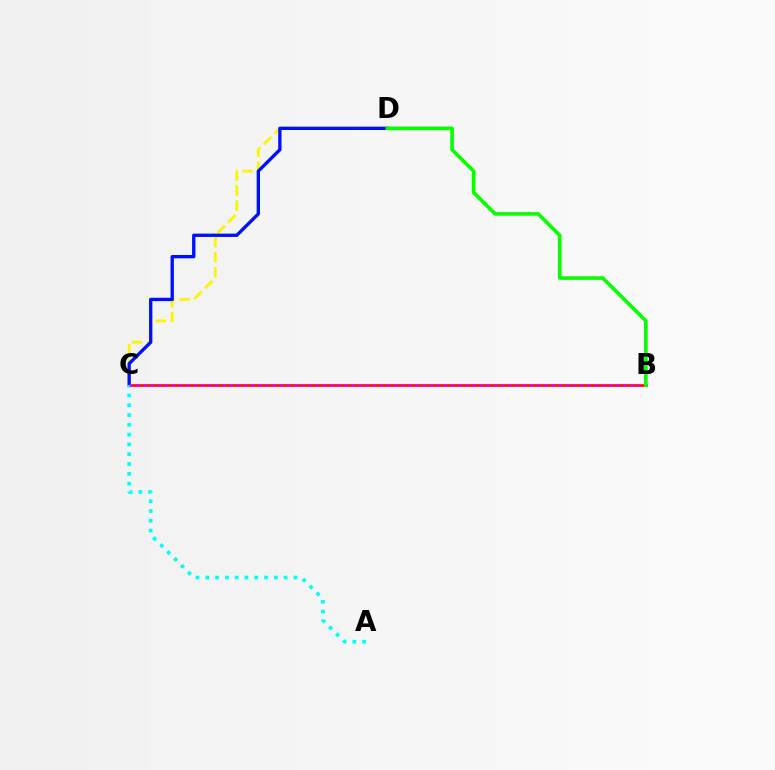{('C', 'D'): [{'color': '#fcf500', 'line_style': 'dashed', 'thickness': 2.05}, {'color': '#0010ff', 'line_style': 'solid', 'thickness': 2.4}], ('B', 'C'): [{'color': '#ff0000', 'line_style': 'solid', 'thickness': 1.86}, {'color': '#ee00ff', 'line_style': 'dotted', 'thickness': 1.94}], ('A', 'C'): [{'color': '#00fff6', 'line_style': 'dotted', 'thickness': 2.66}], ('B', 'D'): [{'color': '#08ff00', 'line_style': 'solid', 'thickness': 2.61}]}